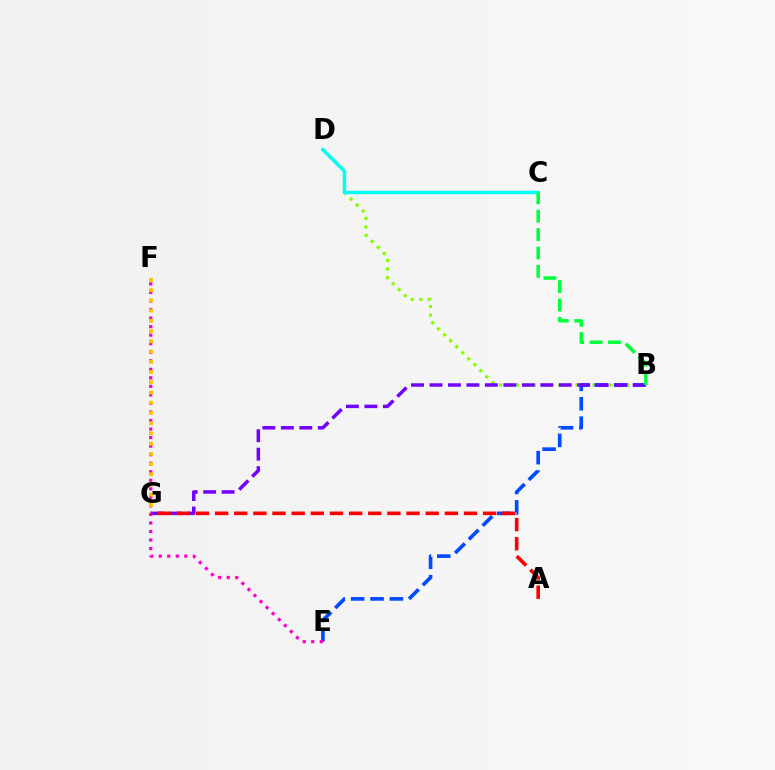{('B', 'D'): [{'color': '#84ff00', 'line_style': 'dotted', 'thickness': 2.31}], ('B', 'E'): [{'color': '#004bff', 'line_style': 'dashed', 'thickness': 2.63}], ('B', 'G'): [{'color': '#7200ff', 'line_style': 'dashed', 'thickness': 2.51}], ('C', 'D'): [{'color': '#00fff6', 'line_style': 'solid', 'thickness': 2.49}], ('E', 'F'): [{'color': '#ff00cf', 'line_style': 'dotted', 'thickness': 2.32}], ('F', 'G'): [{'color': '#ffbd00', 'line_style': 'dotted', 'thickness': 2.78}], ('A', 'G'): [{'color': '#ff0000', 'line_style': 'dashed', 'thickness': 2.6}], ('B', 'C'): [{'color': '#00ff39', 'line_style': 'dashed', 'thickness': 2.5}]}